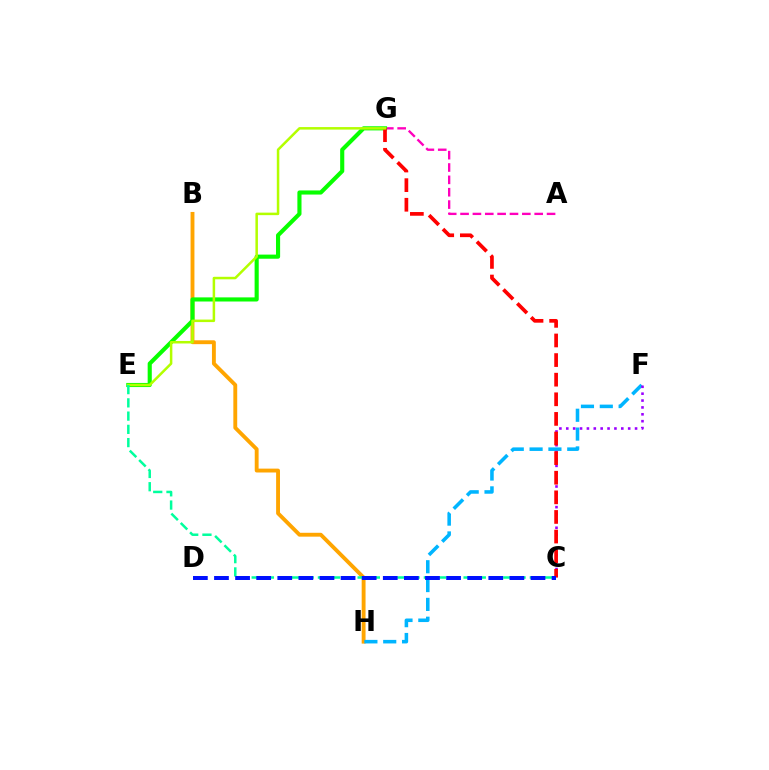{('B', 'H'): [{'color': '#ffa500', 'line_style': 'solid', 'thickness': 2.79}], ('A', 'G'): [{'color': '#ff00bd', 'line_style': 'dashed', 'thickness': 1.68}], ('F', 'H'): [{'color': '#00b5ff', 'line_style': 'dashed', 'thickness': 2.56}], ('E', 'G'): [{'color': '#08ff00', 'line_style': 'solid', 'thickness': 2.97}, {'color': '#b3ff00', 'line_style': 'solid', 'thickness': 1.81}], ('C', 'F'): [{'color': '#9b00ff', 'line_style': 'dotted', 'thickness': 1.87}], ('C', 'G'): [{'color': '#ff0000', 'line_style': 'dashed', 'thickness': 2.66}], ('C', 'E'): [{'color': '#00ff9d', 'line_style': 'dashed', 'thickness': 1.8}], ('C', 'D'): [{'color': '#0010ff', 'line_style': 'dashed', 'thickness': 2.87}]}